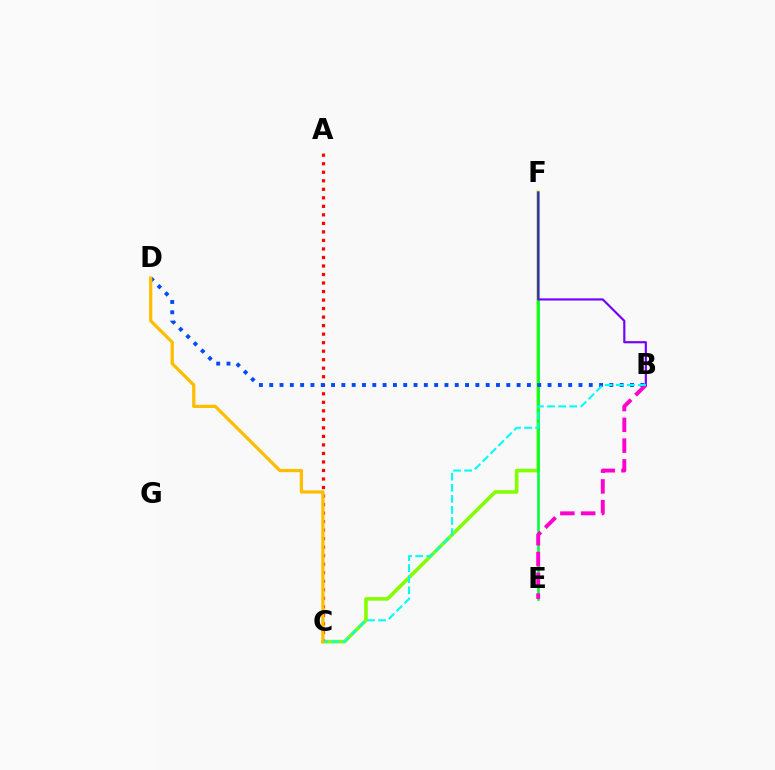{('C', 'F'): [{'color': '#84ff00', 'line_style': 'solid', 'thickness': 2.58}], ('A', 'C'): [{'color': '#ff0000', 'line_style': 'dotted', 'thickness': 2.32}], ('E', 'F'): [{'color': '#00ff39', 'line_style': 'solid', 'thickness': 1.86}], ('B', 'D'): [{'color': '#004bff', 'line_style': 'dotted', 'thickness': 2.8}], ('B', 'E'): [{'color': '#ff00cf', 'line_style': 'dashed', 'thickness': 2.82}], ('B', 'F'): [{'color': '#7200ff', 'line_style': 'solid', 'thickness': 1.56}], ('B', 'C'): [{'color': '#00fff6', 'line_style': 'dashed', 'thickness': 1.51}], ('C', 'D'): [{'color': '#ffbd00', 'line_style': 'solid', 'thickness': 2.34}]}